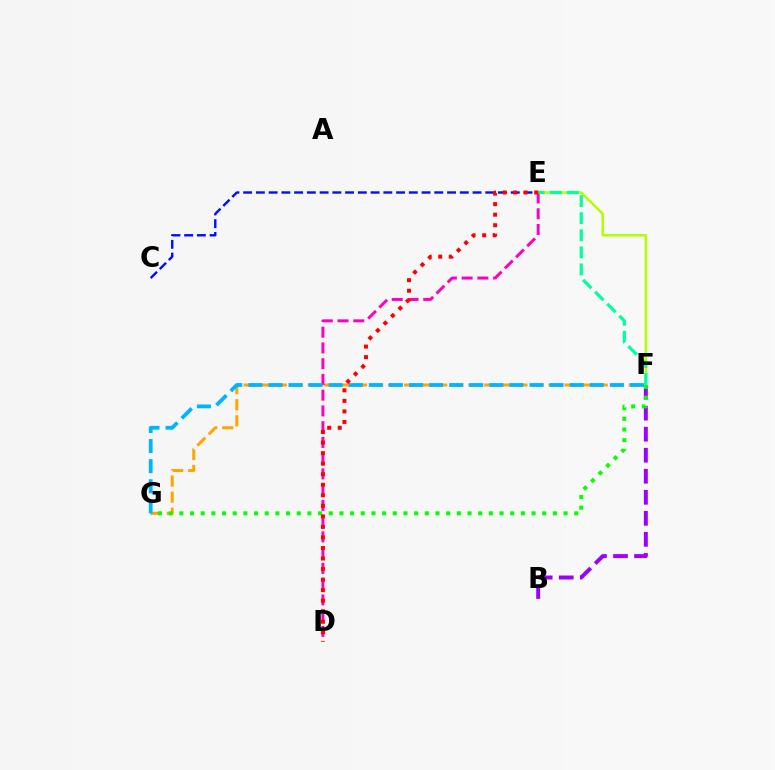{('F', 'G'): [{'color': '#ffa500', 'line_style': 'dashed', 'thickness': 2.18}, {'color': '#08ff00', 'line_style': 'dotted', 'thickness': 2.9}, {'color': '#00b5ff', 'line_style': 'dashed', 'thickness': 2.73}], ('E', 'F'): [{'color': '#b3ff00', 'line_style': 'solid', 'thickness': 1.82}, {'color': '#00ff9d', 'line_style': 'dashed', 'thickness': 2.32}], ('B', 'F'): [{'color': '#9b00ff', 'line_style': 'dashed', 'thickness': 2.86}], ('C', 'E'): [{'color': '#0010ff', 'line_style': 'dashed', 'thickness': 1.73}], ('D', 'E'): [{'color': '#ff00bd', 'line_style': 'dashed', 'thickness': 2.14}, {'color': '#ff0000', 'line_style': 'dotted', 'thickness': 2.86}]}